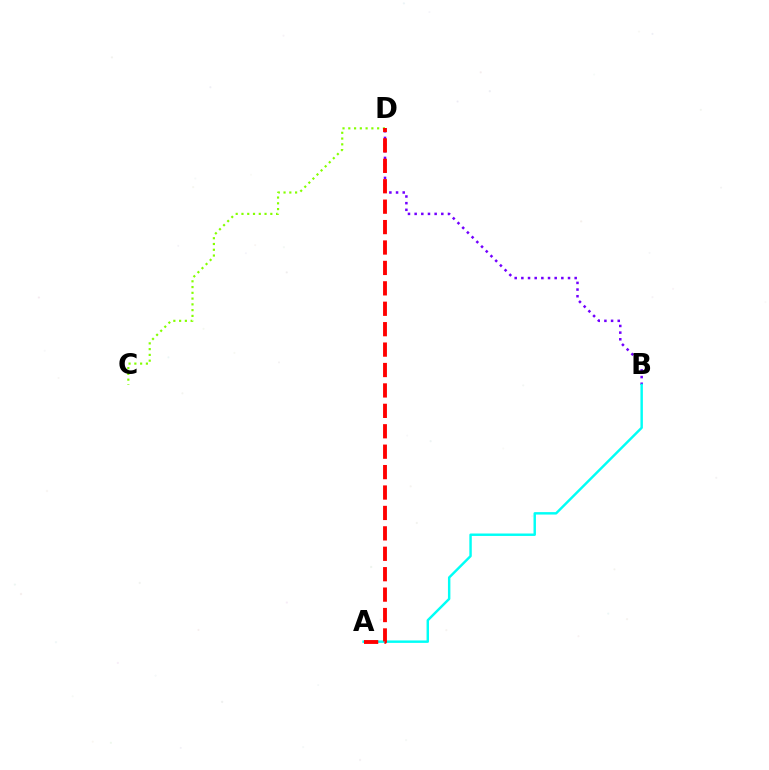{('B', 'D'): [{'color': '#7200ff', 'line_style': 'dotted', 'thickness': 1.81}], ('C', 'D'): [{'color': '#84ff00', 'line_style': 'dotted', 'thickness': 1.57}], ('A', 'B'): [{'color': '#00fff6', 'line_style': 'solid', 'thickness': 1.76}], ('A', 'D'): [{'color': '#ff0000', 'line_style': 'dashed', 'thickness': 2.77}]}